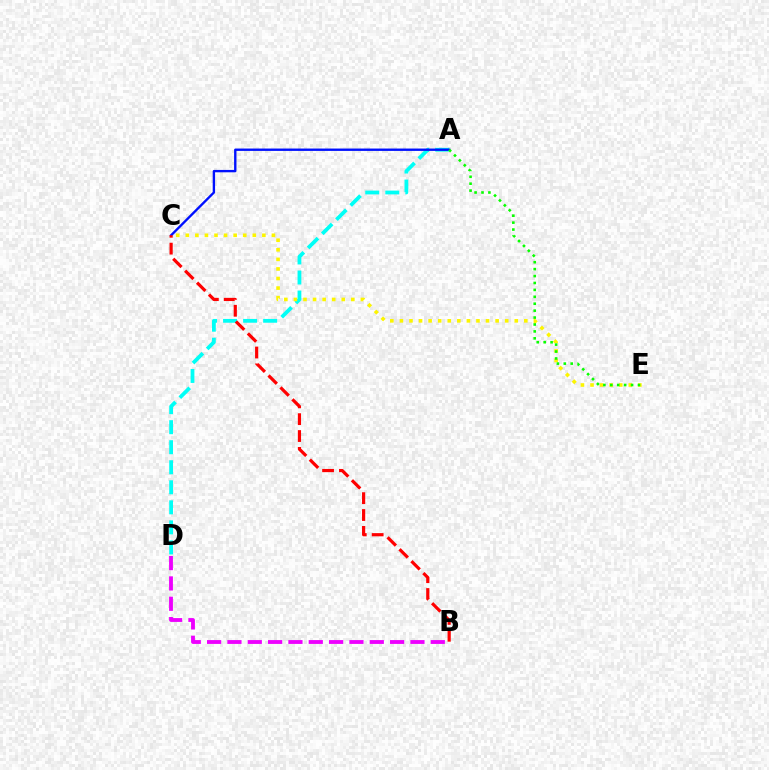{('A', 'D'): [{'color': '#00fff6', 'line_style': 'dashed', 'thickness': 2.72}], ('C', 'E'): [{'color': '#fcf500', 'line_style': 'dotted', 'thickness': 2.6}], ('B', 'D'): [{'color': '#ee00ff', 'line_style': 'dashed', 'thickness': 2.76}], ('A', 'C'): [{'color': '#0010ff', 'line_style': 'solid', 'thickness': 1.7}], ('B', 'C'): [{'color': '#ff0000', 'line_style': 'dashed', 'thickness': 2.29}], ('A', 'E'): [{'color': '#08ff00', 'line_style': 'dotted', 'thickness': 1.88}]}